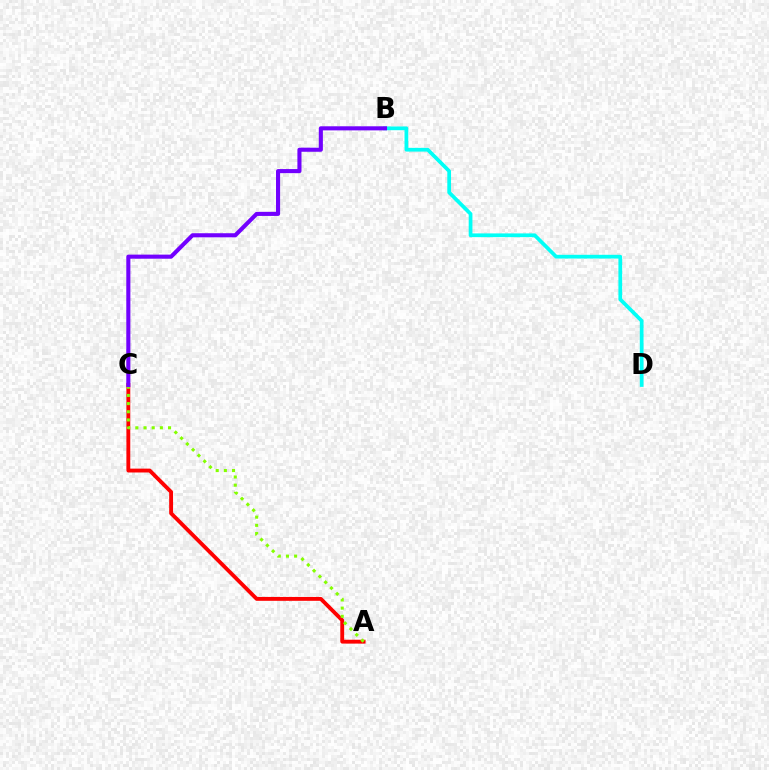{('A', 'C'): [{'color': '#ff0000', 'line_style': 'solid', 'thickness': 2.78}, {'color': '#84ff00', 'line_style': 'dotted', 'thickness': 2.22}], ('B', 'D'): [{'color': '#00fff6', 'line_style': 'solid', 'thickness': 2.69}], ('B', 'C'): [{'color': '#7200ff', 'line_style': 'solid', 'thickness': 2.94}]}